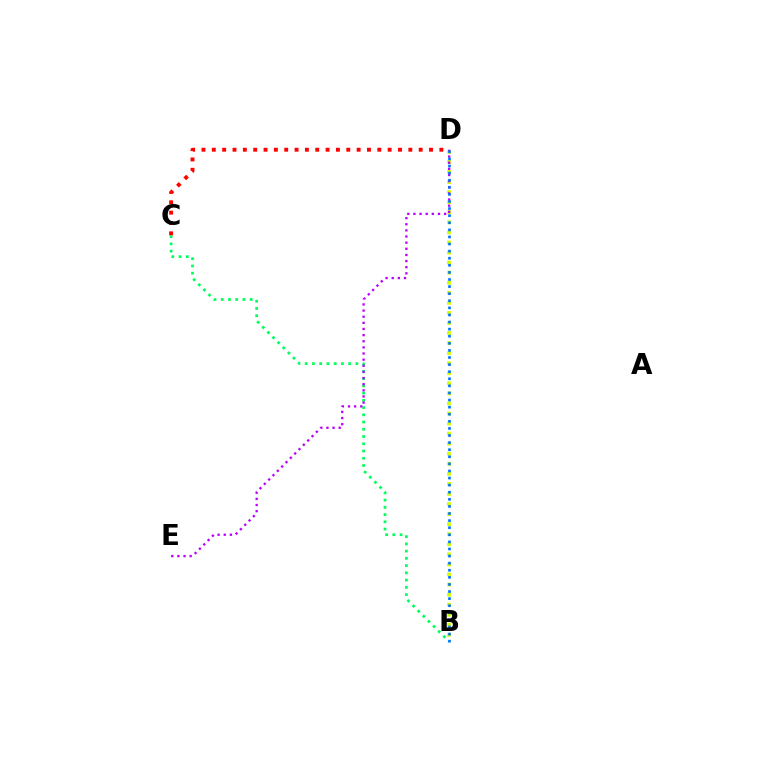{('B', 'D'): [{'color': '#d1ff00', 'line_style': 'dotted', 'thickness': 2.73}, {'color': '#0074ff', 'line_style': 'dotted', 'thickness': 1.93}], ('B', 'C'): [{'color': '#00ff5c', 'line_style': 'dotted', 'thickness': 1.97}], ('D', 'E'): [{'color': '#b900ff', 'line_style': 'dotted', 'thickness': 1.67}], ('C', 'D'): [{'color': '#ff0000', 'line_style': 'dotted', 'thickness': 2.81}]}